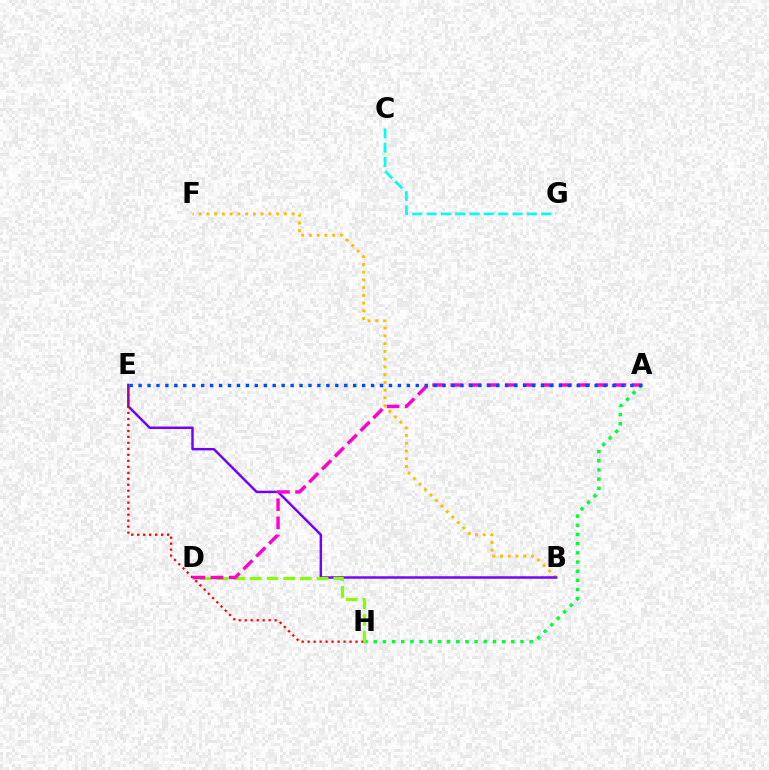{('B', 'F'): [{'color': '#ffbd00', 'line_style': 'dotted', 'thickness': 2.1}], ('A', 'H'): [{'color': '#00ff39', 'line_style': 'dotted', 'thickness': 2.49}], ('C', 'G'): [{'color': '#00fff6', 'line_style': 'dashed', 'thickness': 1.95}], ('B', 'E'): [{'color': '#7200ff', 'line_style': 'solid', 'thickness': 1.76}], ('E', 'H'): [{'color': '#ff0000', 'line_style': 'dotted', 'thickness': 1.63}], ('D', 'H'): [{'color': '#84ff00', 'line_style': 'dashed', 'thickness': 2.27}], ('A', 'D'): [{'color': '#ff00cf', 'line_style': 'dashed', 'thickness': 2.46}], ('A', 'E'): [{'color': '#004bff', 'line_style': 'dotted', 'thickness': 2.43}]}